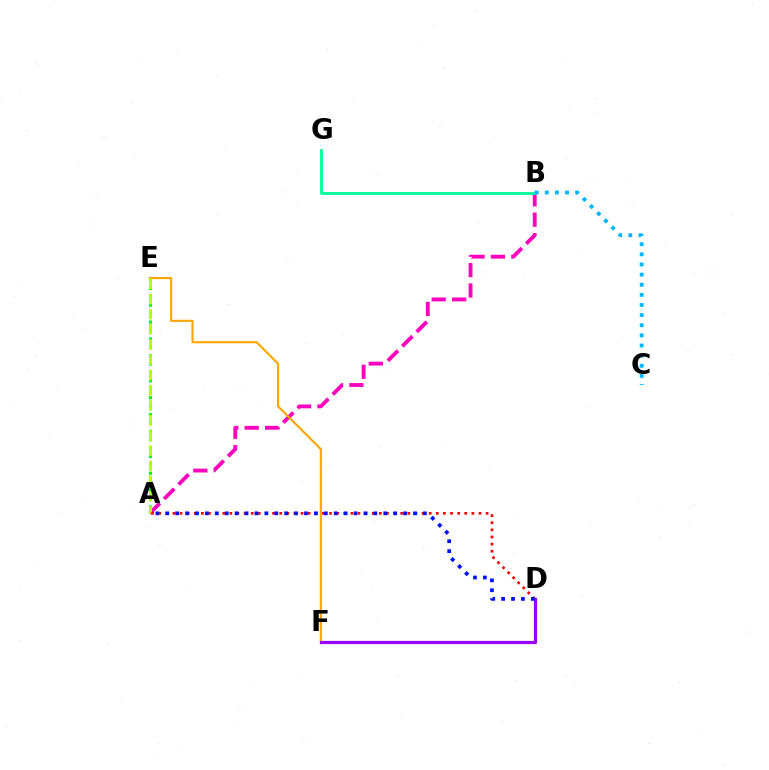{('A', 'E'): [{'color': '#08ff00', 'line_style': 'dotted', 'thickness': 2.28}, {'color': '#b3ff00', 'line_style': 'dashed', 'thickness': 2.06}], ('A', 'B'): [{'color': '#ff00bd', 'line_style': 'dashed', 'thickness': 2.77}], ('E', 'F'): [{'color': '#ffa500', 'line_style': 'solid', 'thickness': 1.51}], ('D', 'F'): [{'color': '#9b00ff', 'line_style': 'solid', 'thickness': 2.29}], ('A', 'D'): [{'color': '#ff0000', 'line_style': 'dotted', 'thickness': 1.93}, {'color': '#0010ff', 'line_style': 'dotted', 'thickness': 2.69}], ('B', 'G'): [{'color': '#00ff9d', 'line_style': 'solid', 'thickness': 2.0}], ('B', 'C'): [{'color': '#00b5ff', 'line_style': 'dotted', 'thickness': 2.75}]}